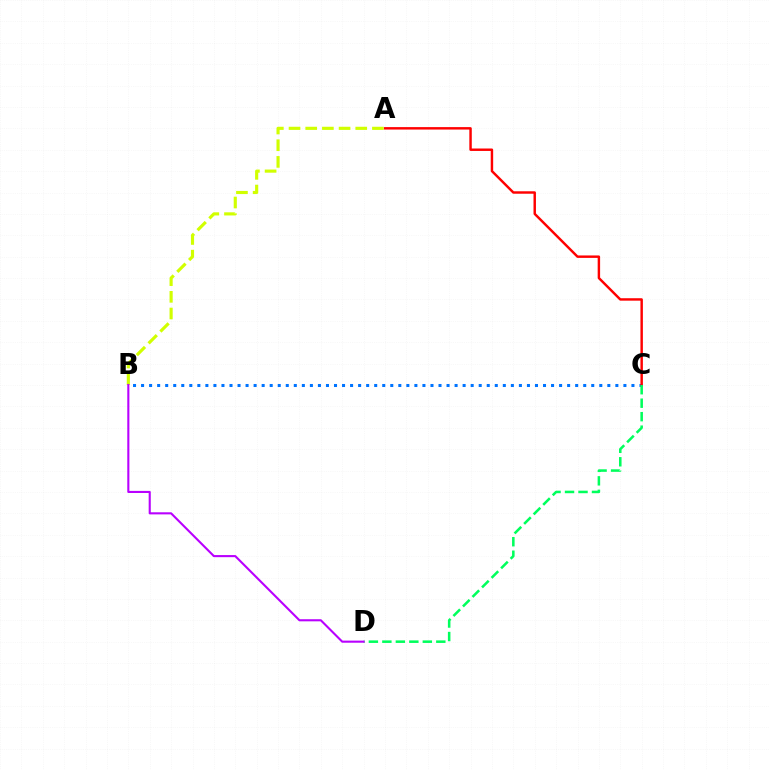{('B', 'C'): [{'color': '#0074ff', 'line_style': 'dotted', 'thickness': 2.18}], ('A', 'C'): [{'color': '#ff0000', 'line_style': 'solid', 'thickness': 1.76}], ('C', 'D'): [{'color': '#00ff5c', 'line_style': 'dashed', 'thickness': 1.83}], ('A', 'B'): [{'color': '#d1ff00', 'line_style': 'dashed', 'thickness': 2.27}], ('B', 'D'): [{'color': '#b900ff', 'line_style': 'solid', 'thickness': 1.51}]}